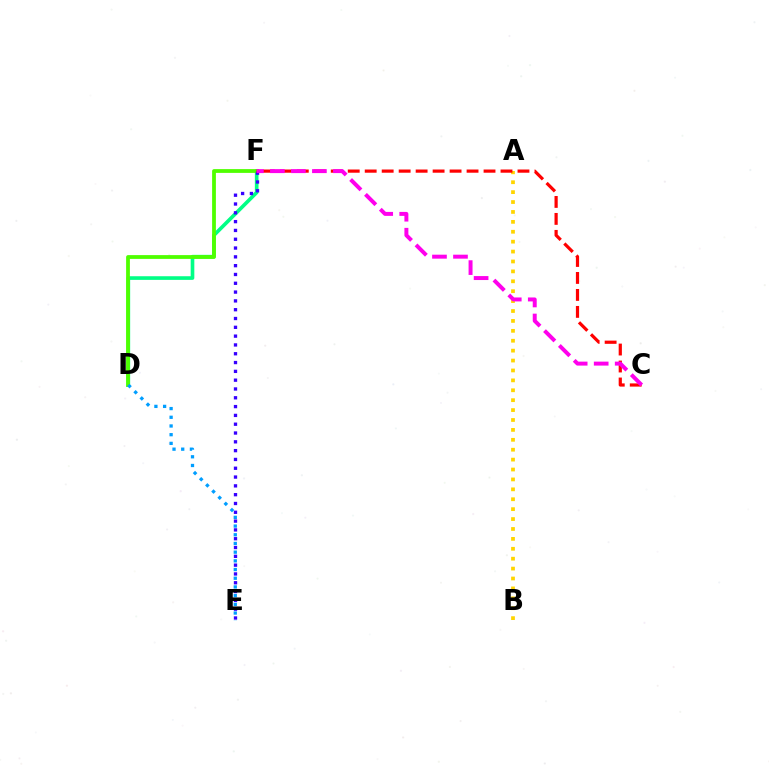{('D', 'F'): [{'color': '#00ff86', 'line_style': 'solid', 'thickness': 2.63}, {'color': '#4fff00', 'line_style': 'solid', 'thickness': 2.72}], ('E', 'F'): [{'color': '#3700ff', 'line_style': 'dotted', 'thickness': 2.39}], ('A', 'B'): [{'color': '#ffd500', 'line_style': 'dotted', 'thickness': 2.69}], ('C', 'F'): [{'color': '#ff0000', 'line_style': 'dashed', 'thickness': 2.31}, {'color': '#ff00ed', 'line_style': 'dashed', 'thickness': 2.85}], ('D', 'E'): [{'color': '#009eff', 'line_style': 'dotted', 'thickness': 2.36}]}